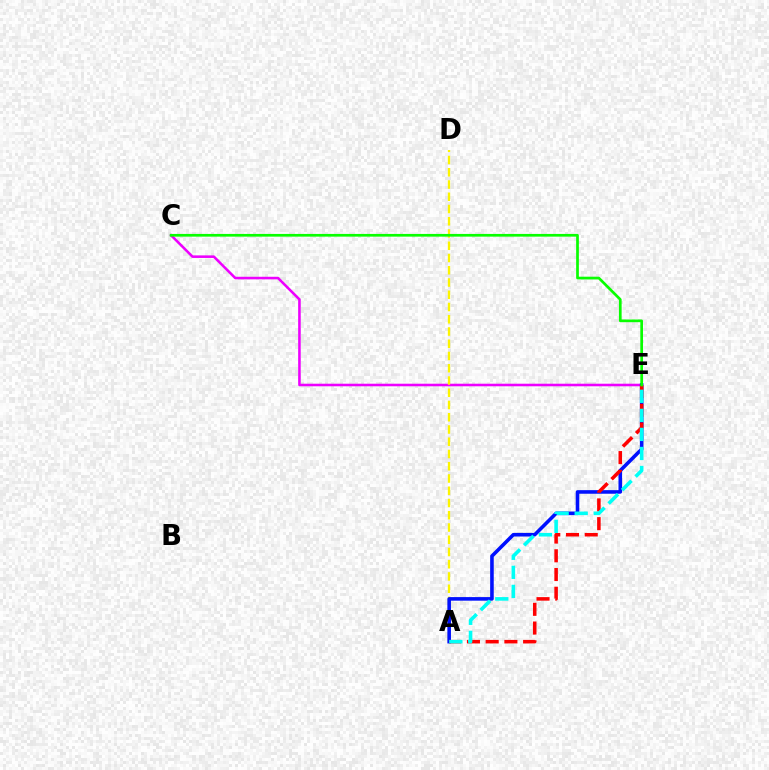{('C', 'E'): [{'color': '#ee00ff', 'line_style': 'solid', 'thickness': 1.85}, {'color': '#08ff00', 'line_style': 'solid', 'thickness': 1.95}], ('A', 'D'): [{'color': '#fcf500', 'line_style': 'dashed', 'thickness': 1.66}], ('A', 'E'): [{'color': '#0010ff', 'line_style': 'solid', 'thickness': 2.58}, {'color': '#ff0000', 'line_style': 'dashed', 'thickness': 2.54}, {'color': '#00fff6', 'line_style': 'dashed', 'thickness': 2.59}]}